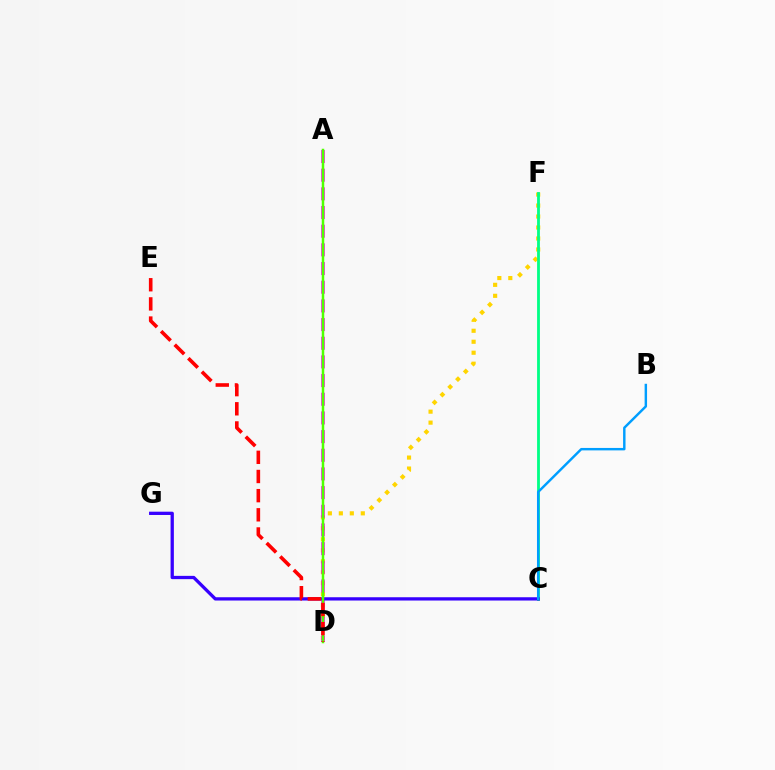{('D', 'F'): [{'color': '#ffd500', 'line_style': 'dotted', 'thickness': 2.98}], ('C', 'F'): [{'color': '#00ff86', 'line_style': 'solid', 'thickness': 2.02}], ('A', 'D'): [{'color': '#ff00ed', 'line_style': 'dashed', 'thickness': 2.54}, {'color': '#4fff00', 'line_style': 'solid', 'thickness': 1.8}], ('C', 'G'): [{'color': '#3700ff', 'line_style': 'solid', 'thickness': 2.37}], ('D', 'E'): [{'color': '#ff0000', 'line_style': 'dashed', 'thickness': 2.6}], ('B', 'C'): [{'color': '#009eff', 'line_style': 'solid', 'thickness': 1.76}]}